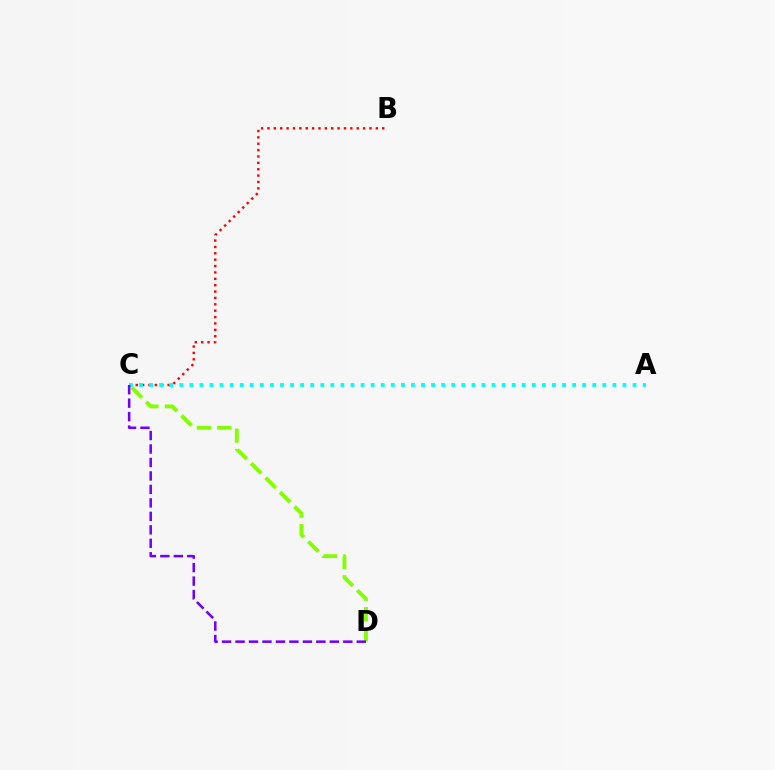{('B', 'C'): [{'color': '#ff0000', 'line_style': 'dotted', 'thickness': 1.73}], ('C', 'D'): [{'color': '#84ff00', 'line_style': 'dashed', 'thickness': 2.77}, {'color': '#7200ff', 'line_style': 'dashed', 'thickness': 1.83}], ('A', 'C'): [{'color': '#00fff6', 'line_style': 'dotted', 'thickness': 2.74}]}